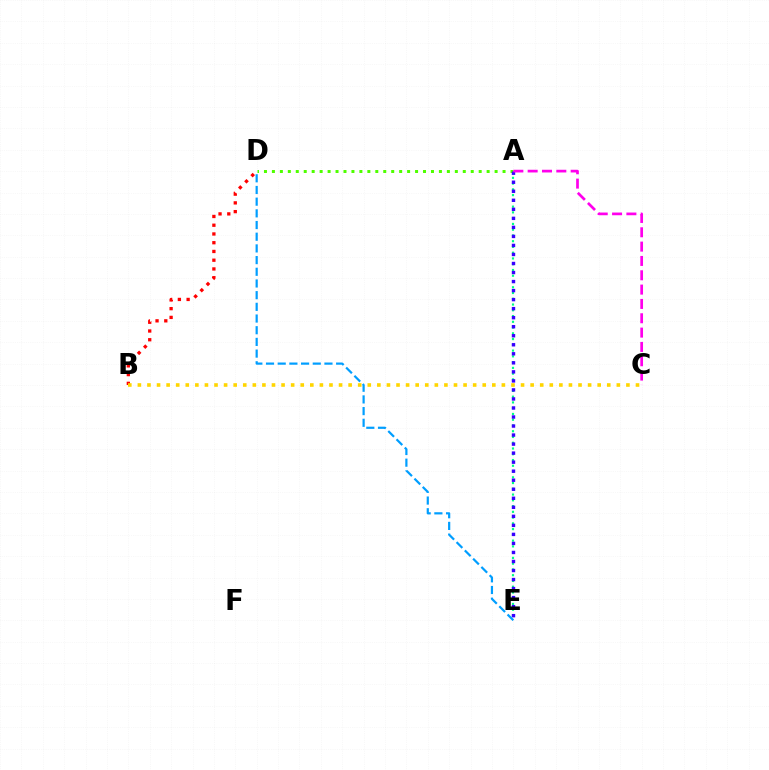{('A', 'E'): [{'color': '#00ff86', 'line_style': 'dotted', 'thickness': 1.56}, {'color': '#3700ff', 'line_style': 'dotted', 'thickness': 2.45}], ('B', 'D'): [{'color': '#ff0000', 'line_style': 'dotted', 'thickness': 2.38}], ('A', 'D'): [{'color': '#4fff00', 'line_style': 'dotted', 'thickness': 2.16}], ('A', 'C'): [{'color': '#ff00ed', 'line_style': 'dashed', 'thickness': 1.95}], ('B', 'C'): [{'color': '#ffd500', 'line_style': 'dotted', 'thickness': 2.6}], ('D', 'E'): [{'color': '#009eff', 'line_style': 'dashed', 'thickness': 1.59}]}